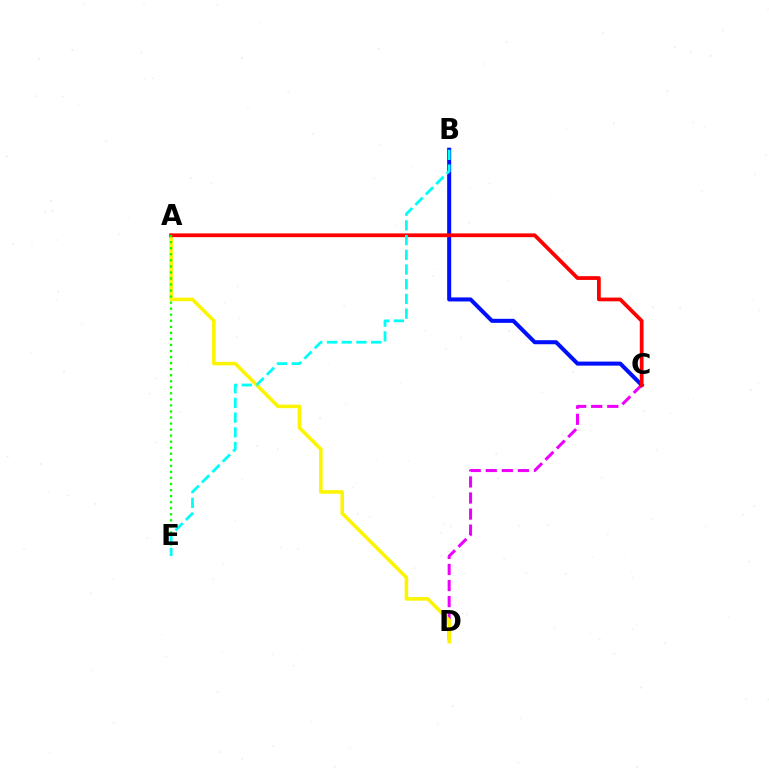{('C', 'D'): [{'color': '#ee00ff', 'line_style': 'dashed', 'thickness': 2.18}], ('A', 'D'): [{'color': '#fcf500', 'line_style': 'solid', 'thickness': 2.56}], ('B', 'C'): [{'color': '#0010ff', 'line_style': 'solid', 'thickness': 2.91}], ('A', 'C'): [{'color': '#ff0000', 'line_style': 'solid', 'thickness': 2.7}], ('A', 'E'): [{'color': '#08ff00', 'line_style': 'dotted', 'thickness': 1.64}], ('B', 'E'): [{'color': '#00fff6', 'line_style': 'dashed', 'thickness': 2.0}]}